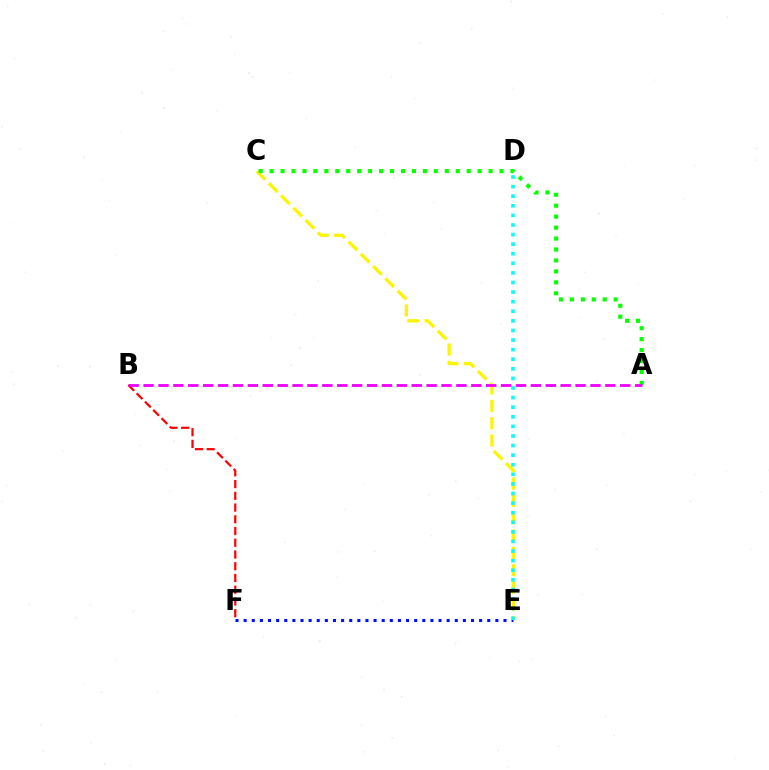{('C', 'E'): [{'color': '#fcf500', 'line_style': 'dashed', 'thickness': 2.35}], ('E', 'F'): [{'color': '#0010ff', 'line_style': 'dotted', 'thickness': 2.21}], ('B', 'F'): [{'color': '#ff0000', 'line_style': 'dashed', 'thickness': 1.59}], ('A', 'C'): [{'color': '#08ff00', 'line_style': 'dotted', 'thickness': 2.97}], ('D', 'E'): [{'color': '#00fff6', 'line_style': 'dotted', 'thickness': 2.61}], ('A', 'B'): [{'color': '#ee00ff', 'line_style': 'dashed', 'thickness': 2.02}]}